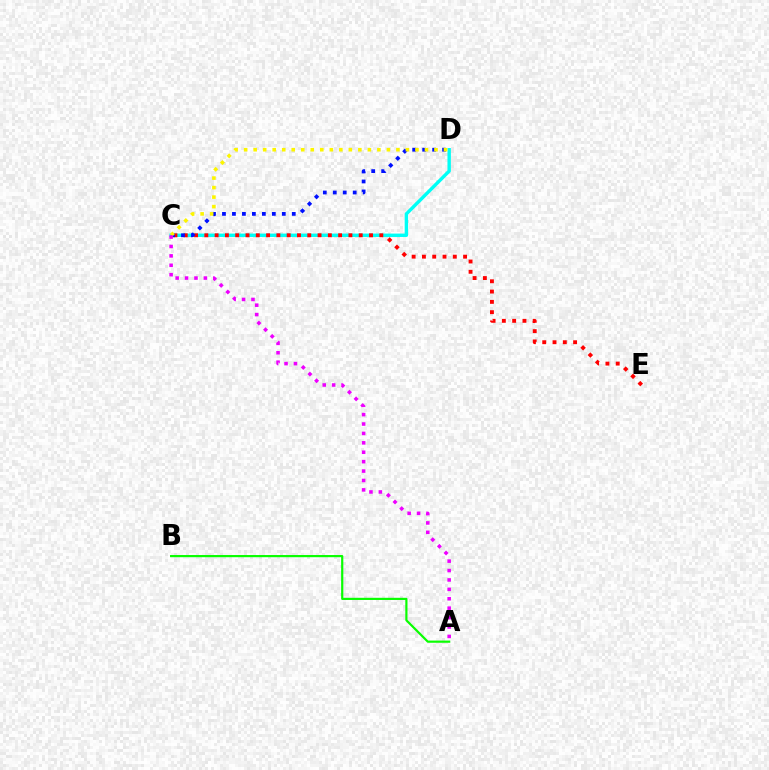{('C', 'D'): [{'color': '#00fff6', 'line_style': 'solid', 'thickness': 2.45}, {'color': '#0010ff', 'line_style': 'dotted', 'thickness': 2.71}, {'color': '#fcf500', 'line_style': 'dotted', 'thickness': 2.59}], ('A', 'B'): [{'color': '#08ff00', 'line_style': 'solid', 'thickness': 1.57}], ('C', 'E'): [{'color': '#ff0000', 'line_style': 'dotted', 'thickness': 2.8}], ('A', 'C'): [{'color': '#ee00ff', 'line_style': 'dotted', 'thickness': 2.56}]}